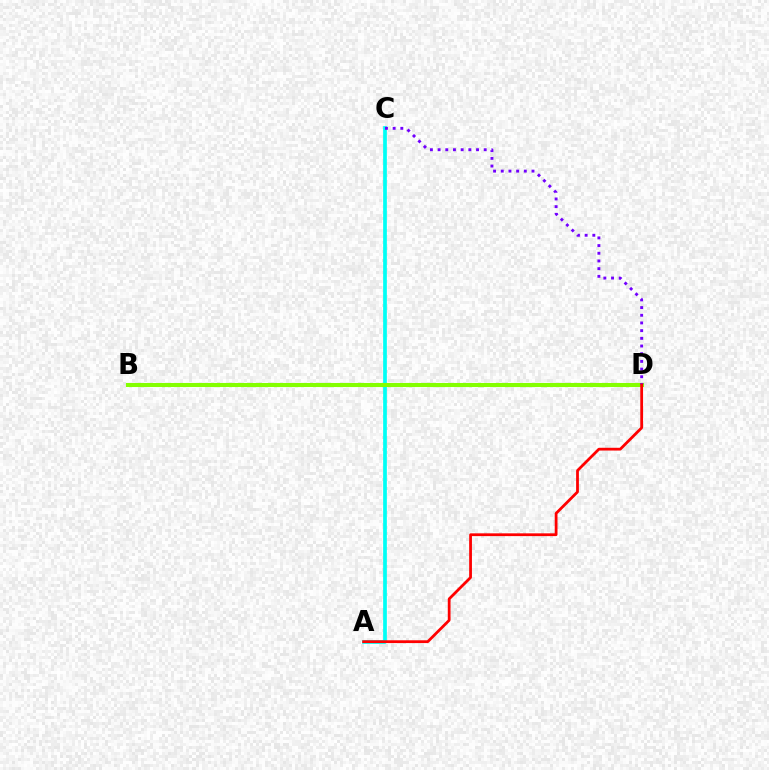{('A', 'C'): [{'color': '#00fff6', 'line_style': 'solid', 'thickness': 2.67}], ('B', 'D'): [{'color': '#84ff00', 'line_style': 'solid', 'thickness': 2.94}], ('C', 'D'): [{'color': '#7200ff', 'line_style': 'dotted', 'thickness': 2.09}], ('A', 'D'): [{'color': '#ff0000', 'line_style': 'solid', 'thickness': 2.0}]}